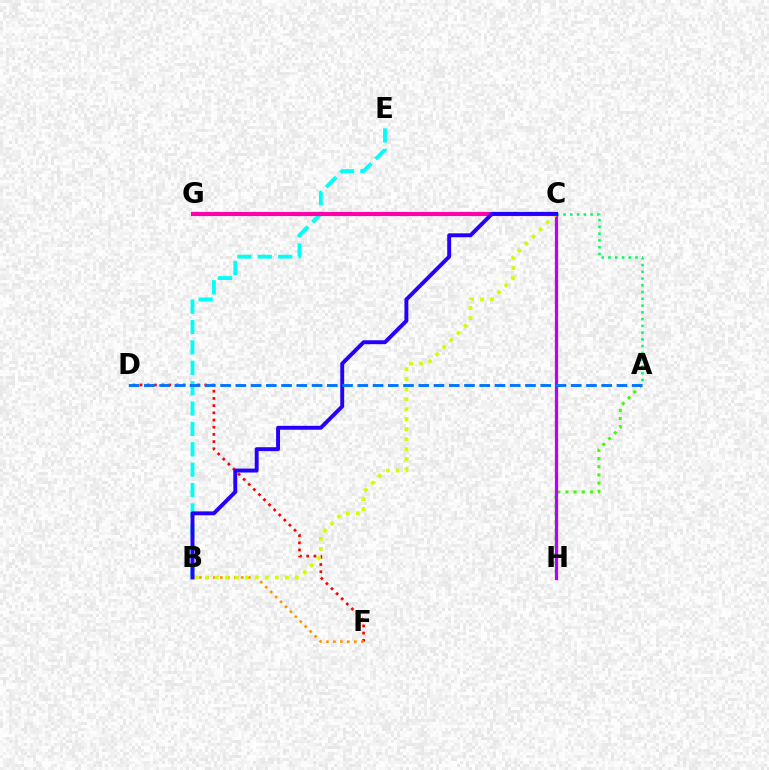{('D', 'F'): [{'color': '#ff0000', 'line_style': 'dotted', 'thickness': 1.95}], ('A', 'H'): [{'color': '#3dff00', 'line_style': 'dotted', 'thickness': 2.22}], ('C', 'H'): [{'color': '#b900ff', 'line_style': 'solid', 'thickness': 2.34}], ('B', 'F'): [{'color': '#ff9400', 'line_style': 'dotted', 'thickness': 1.9}], ('A', 'C'): [{'color': '#00ff5c', 'line_style': 'dotted', 'thickness': 1.84}], ('B', 'E'): [{'color': '#00fff6', 'line_style': 'dashed', 'thickness': 2.77}], ('B', 'C'): [{'color': '#d1ff00', 'line_style': 'dotted', 'thickness': 2.72}, {'color': '#2500ff', 'line_style': 'solid', 'thickness': 2.82}], ('C', 'G'): [{'color': '#ff00ac', 'line_style': 'solid', 'thickness': 2.98}], ('A', 'D'): [{'color': '#0074ff', 'line_style': 'dashed', 'thickness': 2.07}]}